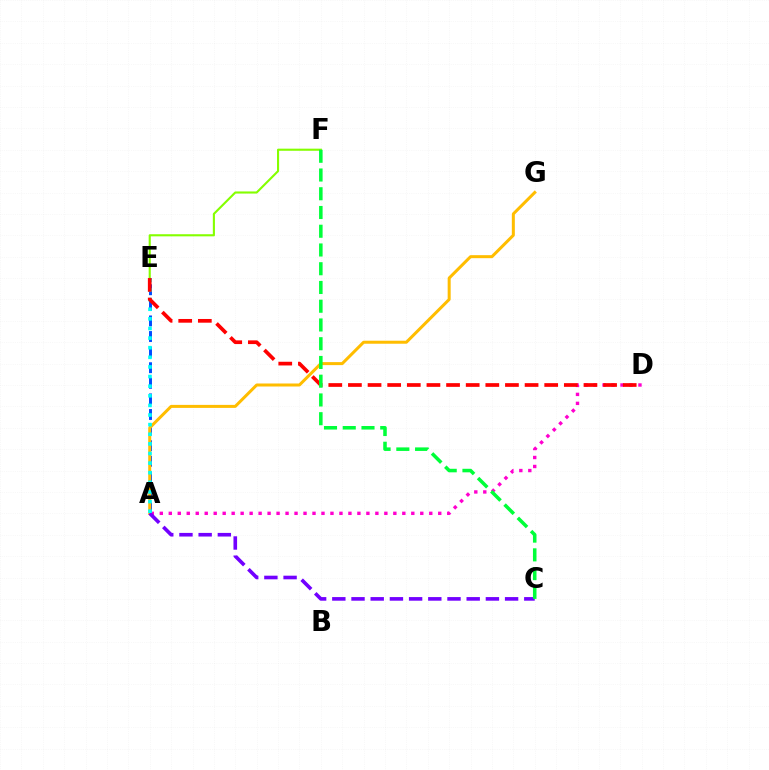{('E', 'F'): [{'color': '#84ff00', 'line_style': 'solid', 'thickness': 1.52}], ('A', 'D'): [{'color': '#ff00cf', 'line_style': 'dotted', 'thickness': 2.44}], ('A', 'E'): [{'color': '#004bff', 'line_style': 'dashed', 'thickness': 2.12}, {'color': '#00fff6', 'line_style': 'dotted', 'thickness': 2.61}], ('A', 'G'): [{'color': '#ffbd00', 'line_style': 'solid', 'thickness': 2.17}], ('A', 'C'): [{'color': '#7200ff', 'line_style': 'dashed', 'thickness': 2.61}], ('D', 'E'): [{'color': '#ff0000', 'line_style': 'dashed', 'thickness': 2.67}], ('C', 'F'): [{'color': '#00ff39', 'line_style': 'dashed', 'thickness': 2.55}]}